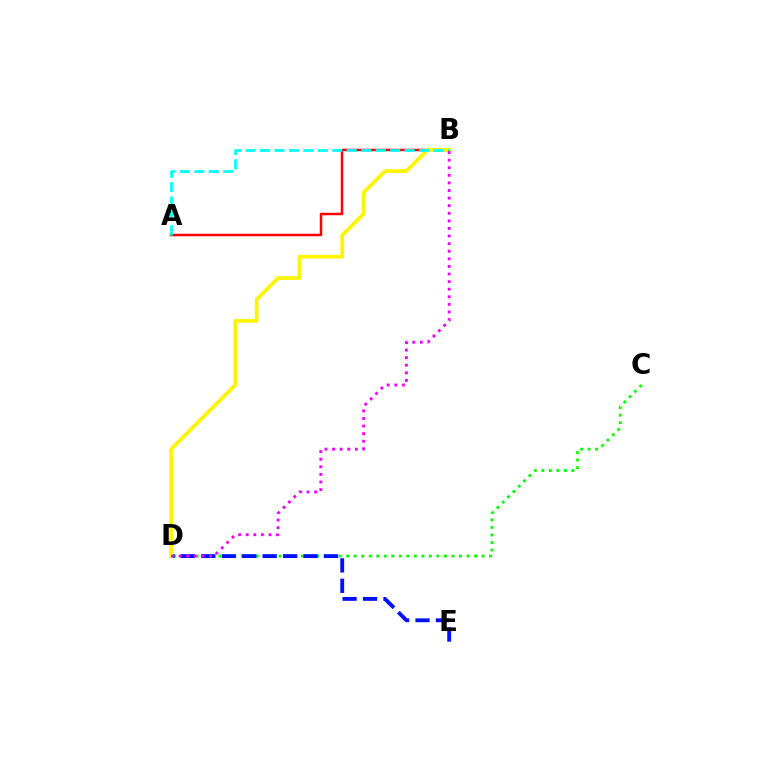{('C', 'D'): [{'color': '#08ff00', 'line_style': 'dotted', 'thickness': 2.04}], ('D', 'E'): [{'color': '#0010ff', 'line_style': 'dashed', 'thickness': 2.78}], ('A', 'B'): [{'color': '#ff0000', 'line_style': 'solid', 'thickness': 1.78}, {'color': '#00fff6', 'line_style': 'dashed', 'thickness': 1.96}], ('B', 'D'): [{'color': '#fcf500', 'line_style': 'solid', 'thickness': 2.71}, {'color': '#ee00ff', 'line_style': 'dotted', 'thickness': 2.06}]}